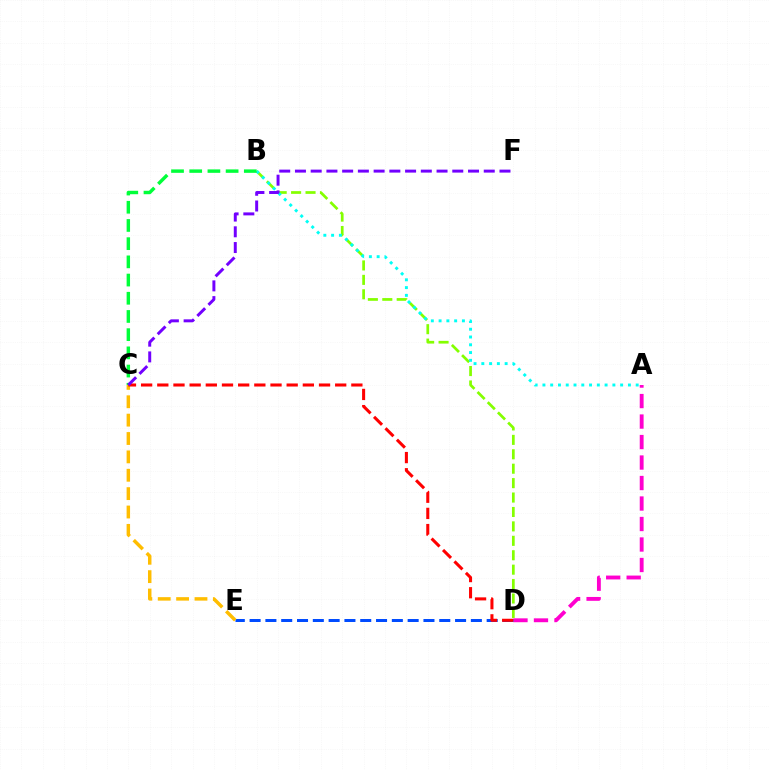{('B', 'D'): [{'color': '#84ff00', 'line_style': 'dashed', 'thickness': 1.96}], ('A', 'D'): [{'color': '#ff00cf', 'line_style': 'dashed', 'thickness': 2.78}], ('D', 'E'): [{'color': '#004bff', 'line_style': 'dashed', 'thickness': 2.15}], ('A', 'B'): [{'color': '#00fff6', 'line_style': 'dotted', 'thickness': 2.11}], ('C', 'E'): [{'color': '#ffbd00', 'line_style': 'dashed', 'thickness': 2.5}], ('C', 'D'): [{'color': '#ff0000', 'line_style': 'dashed', 'thickness': 2.2}], ('B', 'C'): [{'color': '#00ff39', 'line_style': 'dashed', 'thickness': 2.47}], ('C', 'F'): [{'color': '#7200ff', 'line_style': 'dashed', 'thickness': 2.14}]}